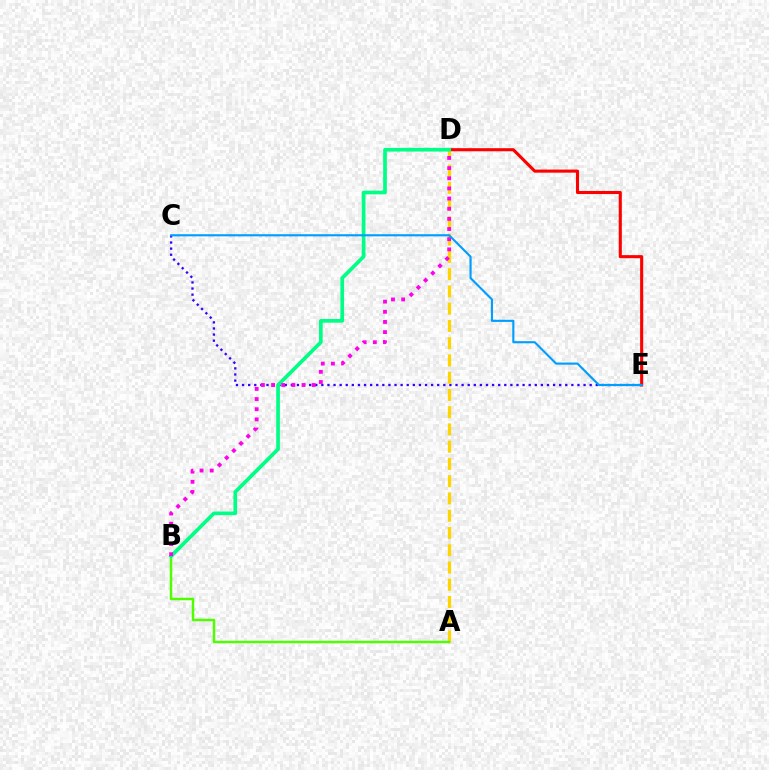{('C', 'E'): [{'color': '#3700ff', 'line_style': 'dotted', 'thickness': 1.66}, {'color': '#009eff', 'line_style': 'solid', 'thickness': 1.53}], ('D', 'E'): [{'color': '#ff0000', 'line_style': 'solid', 'thickness': 2.23}], ('A', 'D'): [{'color': '#ffd500', 'line_style': 'dashed', 'thickness': 2.34}], ('A', 'B'): [{'color': '#4fff00', 'line_style': 'solid', 'thickness': 1.78}], ('B', 'D'): [{'color': '#00ff86', 'line_style': 'solid', 'thickness': 2.65}, {'color': '#ff00ed', 'line_style': 'dotted', 'thickness': 2.76}]}